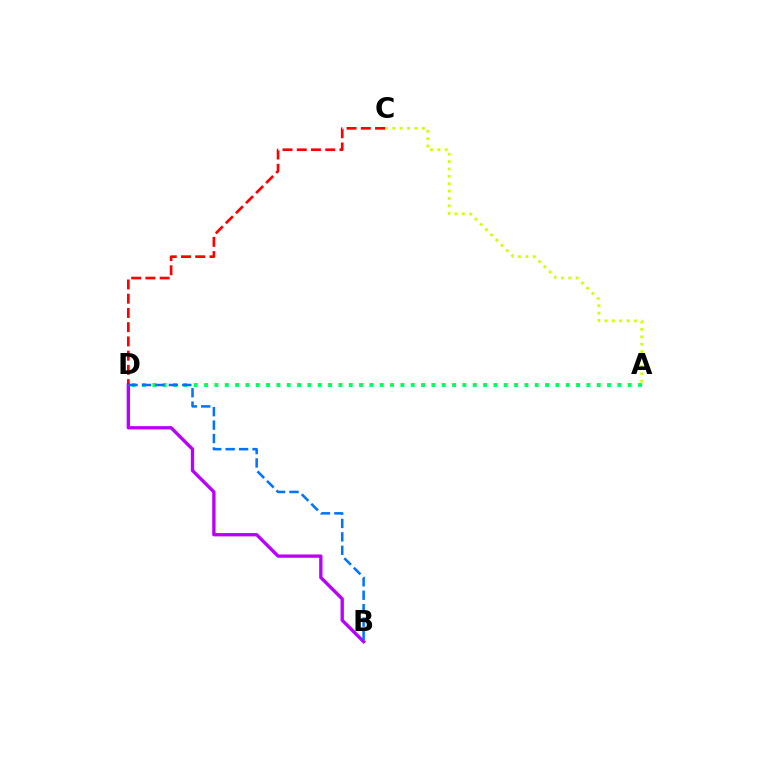{('A', 'D'): [{'color': '#00ff5c', 'line_style': 'dotted', 'thickness': 2.81}], ('B', 'D'): [{'color': '#b900ff', 'line_style': 'solid', 'thickness': 2.39}, {'color': '#0074ff', 'line_style': 'dashed', 'thickness': 1.83}], ('C', 'D'): [{'color': '#ff0000', 'line_style': 'dashed', 'thickness': 1.93}], ('A', 'C'): [{'color': '#d1ff00', 'line_style': 'dotted', 'thickness': 2.01}]}